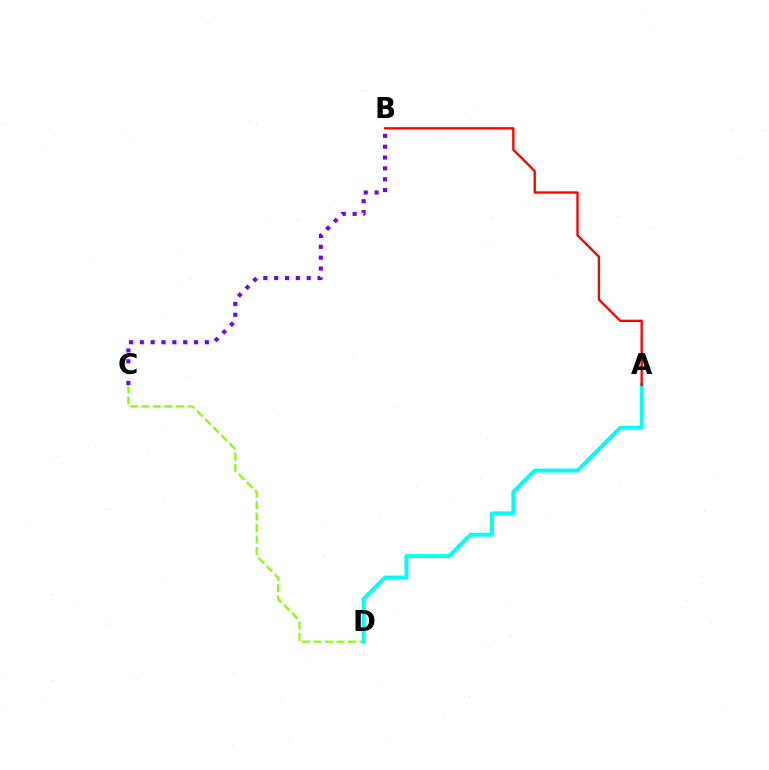{('C', 'D'): [{'color': '#84ff00', 'line_style': 'dashed', 'thickness': 1.56}], ('A', 'D'): [{'color': '#00fff6', 'line_style': 'solid', 'thickness': 2.85}], ('A', 'B'): [{'color': '#ff0000', 'line_style': 'solid', 'thickness': 1.69}], ('B', 'C'): [{'color': '#7200ff', 'line_style': 'dotted', 'thickness': 2.95}]}